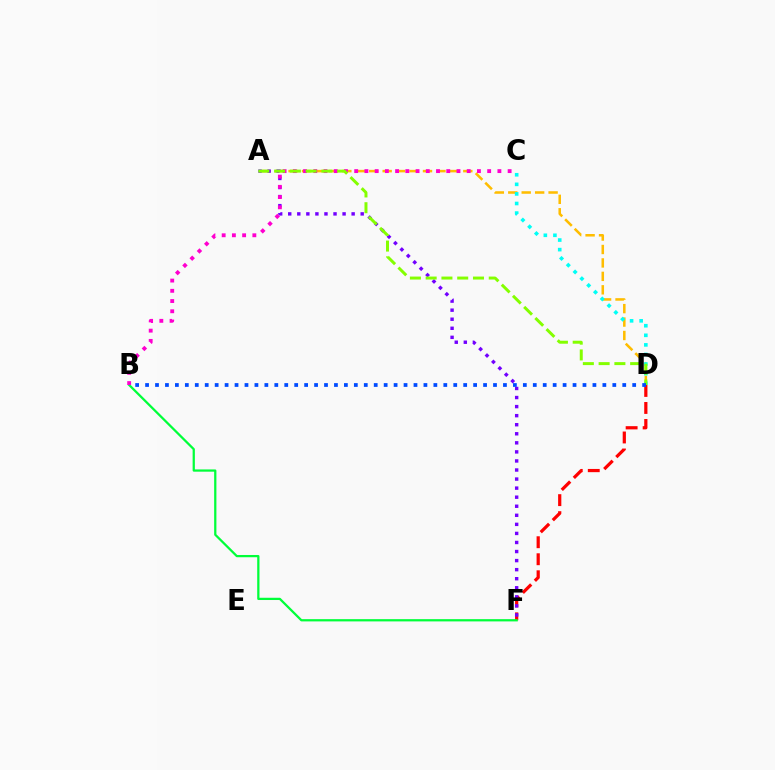{('A', 'D'): [{'color': '#ffbd00', 'line_style': 'dashed', 'thickness': 1.83}, {'color': '#84ff00', 'line_style': 'dashed', 'thickness': 2.14}], ('D', 'F'): [{'color': '#ff0000', 'line_style': 'dashed', 'thickness': 2.31}], ('C', 'D'): [{'color': '#00fff6', 'line_style': 'dotted', 'thickness': 2.6}], ('B', 'F'): [{'color': '#00ff39', 'line_style': 'solid', 'thickness': 1.62}], ('A', 'F'): [{'color': '#7200ff', 'line_style': 'dotted', 'thickness': 2.46}], ('B', 'C'): [{'color': '#ff00cf', 'line_style': 'dotted', 'thickness': 2.78}], ('B', 'D'): [{'color': '#004bff', 'line_style': 'dotted', 'thickness': 2.7}]}